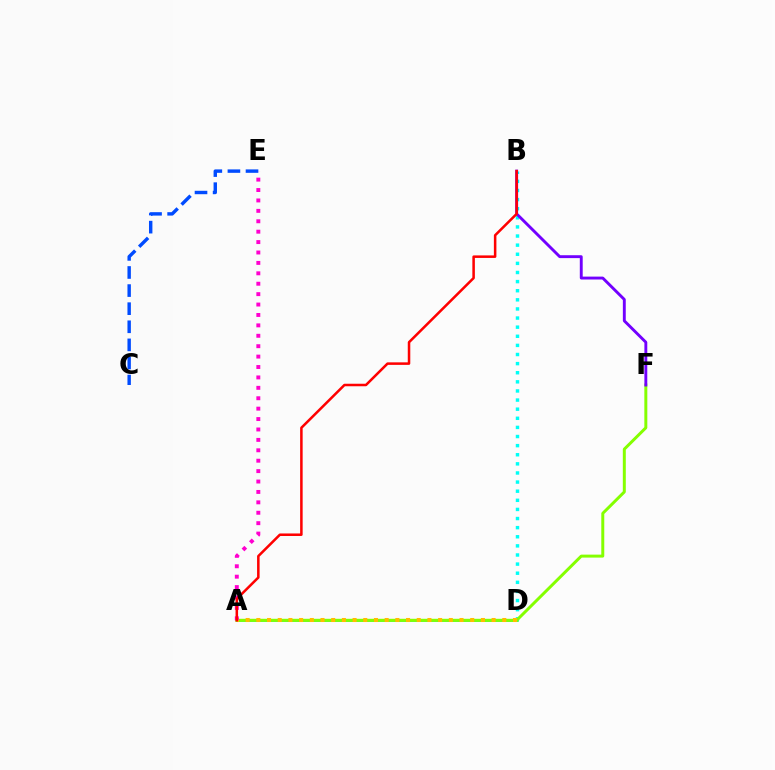{('A', 'D'): [{'color': '#00ff39', 'line_style': 'solid', 'thickness': 1.8}, {'color': '#ffbd00', 'line_style': 'dotted', 'thickness': 2.91}], ('B', 'D'): [{'color': '#00fff6', 'line_style': 'dotted', 'thickness': 2.48}], ('C', 'E'): [{'color': '#004bff', 'line_style': 'dashed', 'thickness': 2.46}], ('A', 'F'): [{'color': '#84ff00', 'line_style': 'solid', 'thickness': 2.14}], ('A', 'E'): [{'color': '#ff00cf', 'line_style': 'dotted', 'thickness': 2.83}], ('B', 'F'): [{'color': '#7200ff', 'line_style': 'solid', 'thickness': 2.08}], ('A', 'B'): [{'color': '#ff0000', 'line_style': 'solid', 'thickness': 1.82}]}